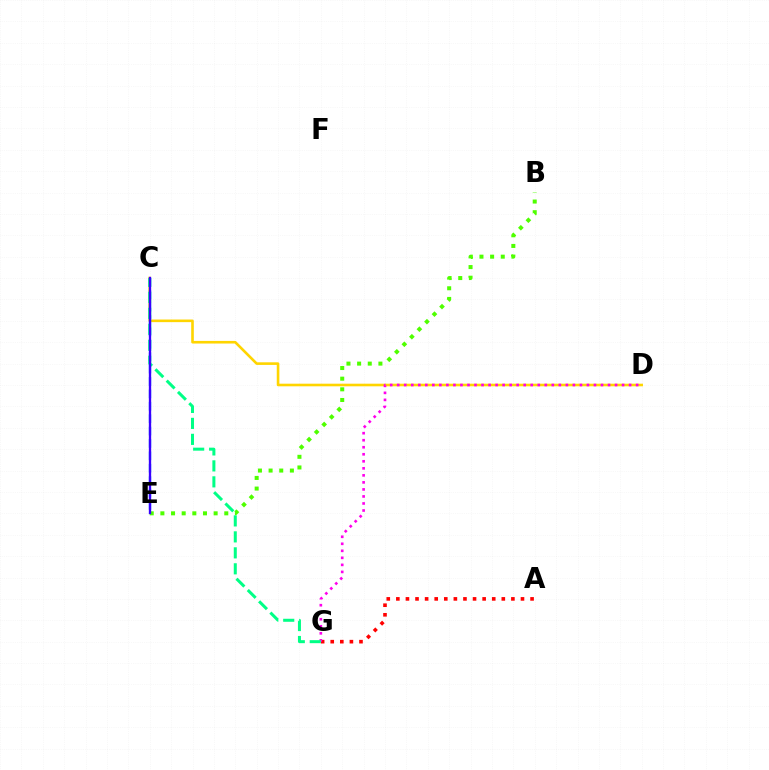{('C', 'D'): [{'color': '#ffd500', 'line_style': 'solid', 'thickness': 1.88}], ('C', 'E'): [{'color': '#009eff', 'line_style': 'dashed', 'thickness': 1.68}, {'color': '#3700ff', 'line_style': 'solid', 'thickness': 1.68}], ('A', 'G'): [{'color': '#ff0000', 'line_style': 'dotted', 'thickness': 2.6}], ('D', 'G'): [{'color': '#ff00ed', 'line_style': 'dotted', 'thickness': 1.91}], ('B', 'E'): [{'color': '#4fff00', 'line_style': 'dotted', 'thickness': 2.89}], ('C', 'G'): [{'color': '#00ff86', 'line_style': 'dashed', 'thickness': 2.17}]}